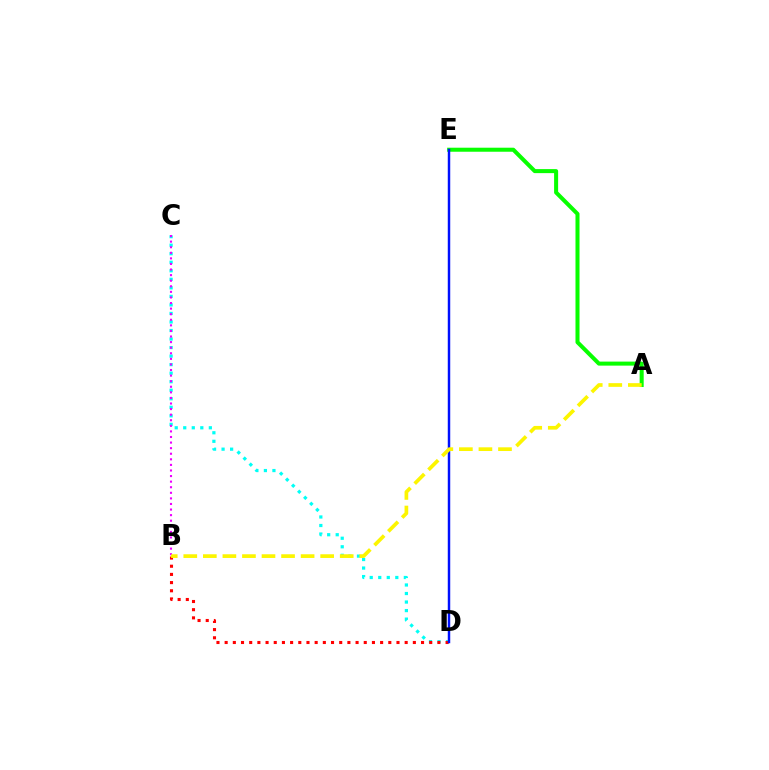{('A', 'E'): [{'color': '#08ff00', 'line_style': 'solid', 'thickness': 2.9}], ('C', 'D'): [{'color': '#00fff6', 'line_style': 'dotted', 'thickness': 2.32}], ('B', 'D'): [{'color': '#ff0000', 'line_style': 'dotted', 'thickness': 2.22}], ('B', 'C'): [{'color': '#ee00ff', 'line_style': 'dotted', 'thickness': 1.52}], ('D', 'E'): [{'color': '#0010ff', 'line_style': 'solid', 'thickness': 1.77}], ('A', 'B'): [{'color': '#fcf500', 'line_style': 'dashed', 'thickness': 2.66}]}